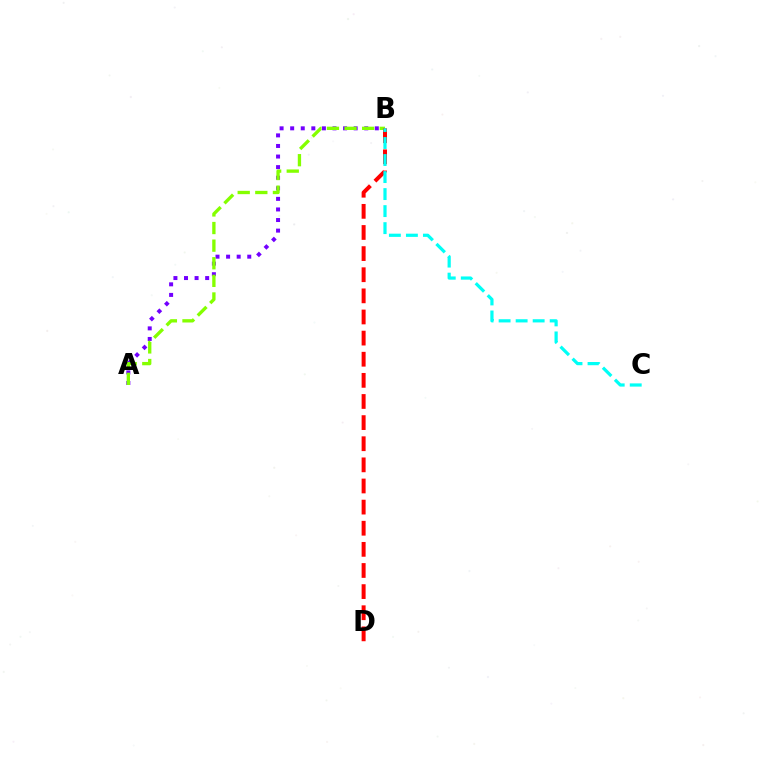{('A', 'B'): [{'color': '#7200ff', 'line_style': 'dotted', 'thickness': 2.87}, {'color': '#84ff00', 'line_style': 'dashed', 'thickness': 2.39}], ('B', 'D'): [{'color': '#ff0000', 'line_style': 'dashed', 'thickness': 2.87}], ('B', 'C'): [{'color': '#00fff6', 'line_style': 'dashed', 'thickness': 2.31}]}